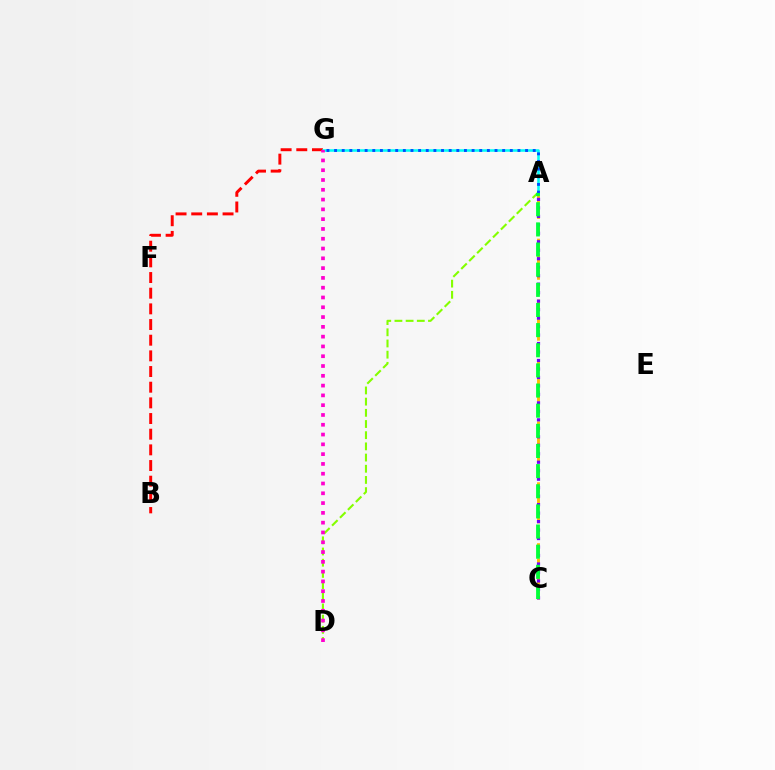{('A', 'C'): [{'color': '#ffbd00', 'line_style': 'dashed', 'thickness': 2.07}, {'color': '#7200ff', 'line_style': 'dotted', 'thickness': 2.3}, {'color': '#00ff39', 'line_style': 'dashed', 'thickness': 2.74}], ('B', 'G'): [{'color': '#ff0000', 'line_style': 'dashed', 'thickness': 2.13}], ('A', 'D'): [{'color': '#84ff00', 'line_style': 'dashed', 'thickness': 1.52}], ('A', 'G'): [{'color': '#00fff6', 'line_style': 'solid', 'thickness': 1.84}, {'color': '#004bff', 'line_style': 'dotted', 'thickness': 2.08}], ('D', 'G'): [{'color': '#ff00cf', 'line_style': 'dotted', 'thickness': 2.66}]}